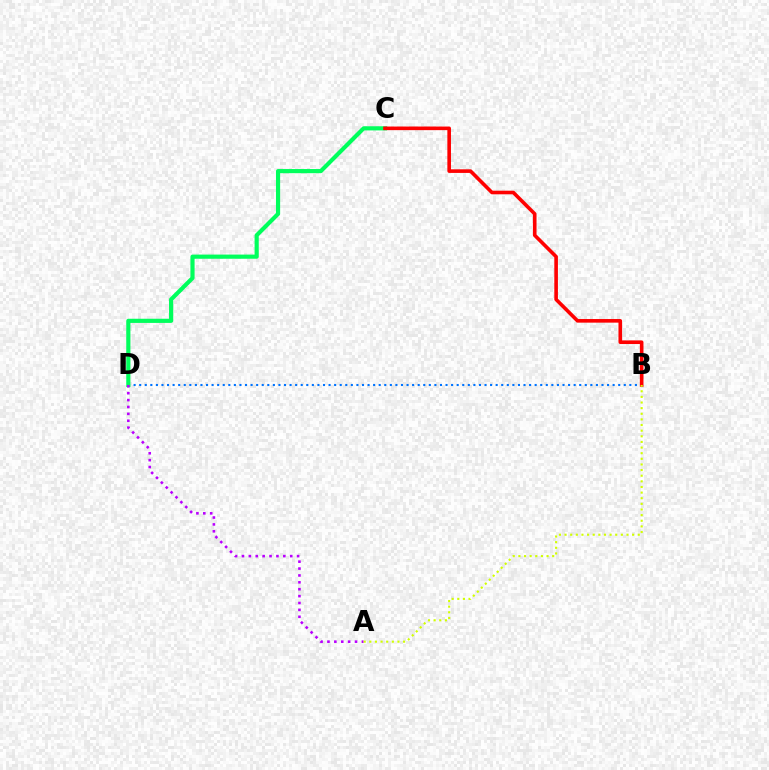{('B', 'D'): [{'color': '#0074ff', 'line_style': 'dotted', 'thickness': 1.51}], ('C', 'D'): [{'color': '#00ff5c', 'line_style': 'solid', 'thickness': 3.0}], ('B', 'C'): [{'color': '#ff0000', 'line_style': 'solid', 'thickness': 2.6}], ('A', 'D'): [{'color': '#b900ff', 'line_style': 'dotted', 'thickness': 1.87}], ('A', 'B'): [{'color': '#d1ff00', 'line_style': 'dotted', 'thickness': 1.53}]}